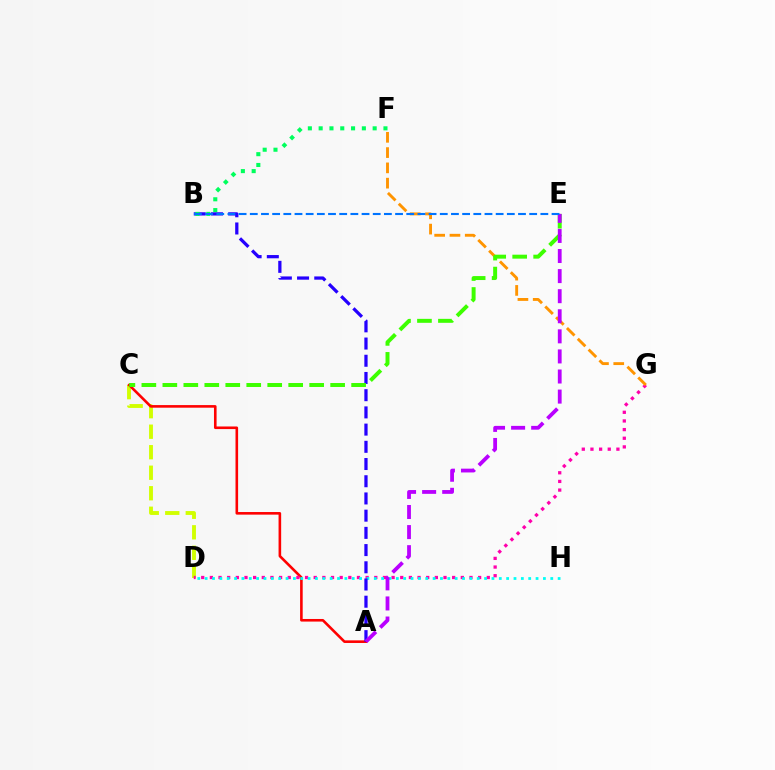{('C', 'D'): [{'color': '#d1ff00', 'line_style': 'dashed', 'thickness': 2.79}], ('A', 'C'): [{'color': '#ff0000', 'line_style': 'solid', 'thickness': 1.87}], ('D', 'G'): [{'color': '#ff00ac', 'line_style': 'dotted', 'thickness': 2.35}], ('D', 'H'): [{'color': '#00fff6', 'line_style': 'dotted', 'thickness': 2.0}], ('F', 'G'): [{'color': '#ff9400', 'line_style': 'dashed', 'thickness': 2.08}], ('A', 'B'): [{'color': '#2500ff', 'line_style': 'dashed', 'thickness': 2.34}], ('C', 'E'): [{'color': '#3dff00', 'line_style': 'dashed', 'thickness': 2.85}], ('A', 'E'): [{'color': '#b900ff', 'line_style': 'dashed', 'thickness': 2.73}], ('B', 'F'): [{'color': '#00ff5c', 'line_style': 'dotted', 'thickness': 2.93}], ('B', 'E'): [{'color': '#0074ff', 'line_style': 'dashed', 'thickness': 1.52}]}